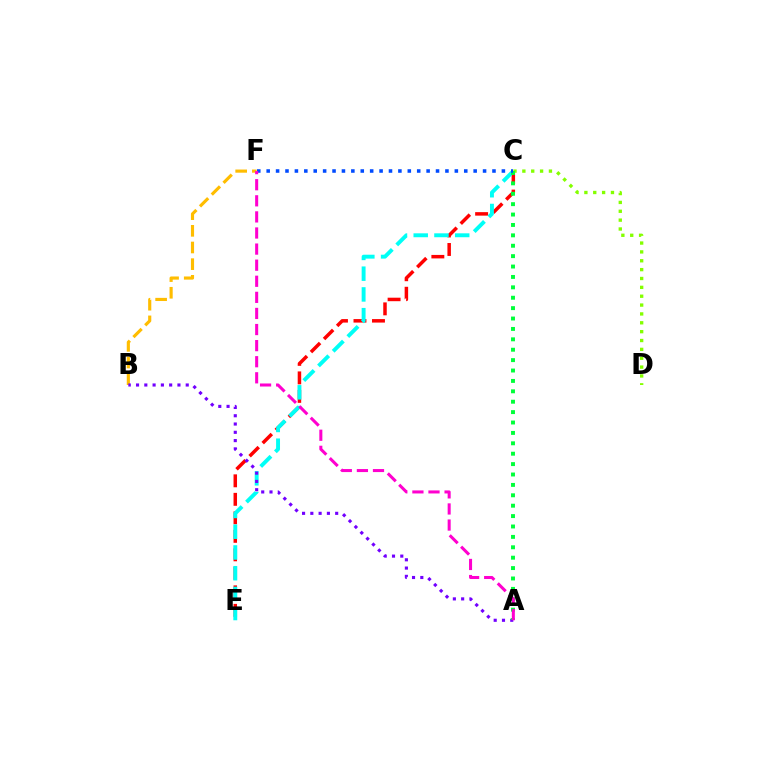{('C', 'E'): [{'color': '#ff0000', 'line_style': 'dashed', 'thickness': 2.51}, {'color': '#00fff6', 'line_style': 'dashed', 'thickness': 2.82}], ('C', 'D'): [{'color': '#84ff00', 'line_style': 'dotted', 'thickness': 2.41}], ('B', 'F'): [{'color': '#ffbd00', 'line_style': 'dashed', 'thickness': 2.26}], ('A', 'B'): [{'color': '#7200ff', 'line_style': 'dotted', 'thickness': 2.25}], ('A', 'C'): [{'color': '#00ff39', 'line_style': 'dotted', 'thickness': 2.83}], ('C', 'F'): [{'color': '#004bff', 'line_style': 'dotted', 'thickness': 2.56}], ('A', 'F'): [{'color': '#ff00cf', 'line_style': 'dashed', 'thickness': 2.19}]}